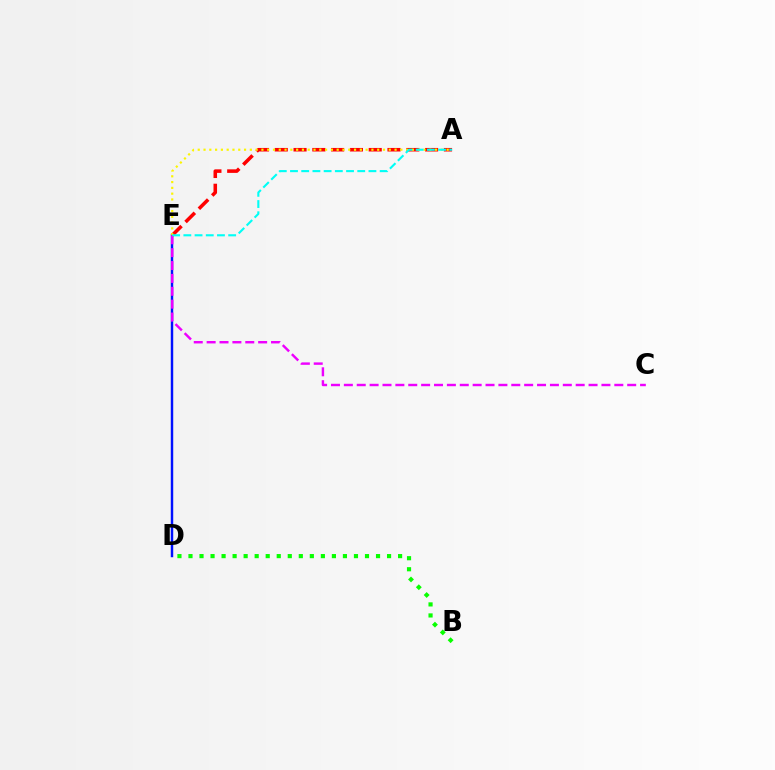{('D', 'E'): [{'color': '#0010ff', 'line_style': 'solid', 'thickness': 1.76}], ('A', 'E'): [{'color': '#ff0000', 'line_style': 'dashed', 'thickness': 2.55}, {'color': '#fcf500', 'line_style': 'dotted', 'thickness': 1.57}, {'color': '#00fff6', 'line_style': 'dashed', 'thickness': 1.52}], ('B', 'D'): [{'color': '#08ff00', 'line_style': 'dotted', 'thickness': 3.0}], ('C', 'E'): [{'color': '#ee00ff', 'line_style': 'dashed', 'thickness': 1.75}]}